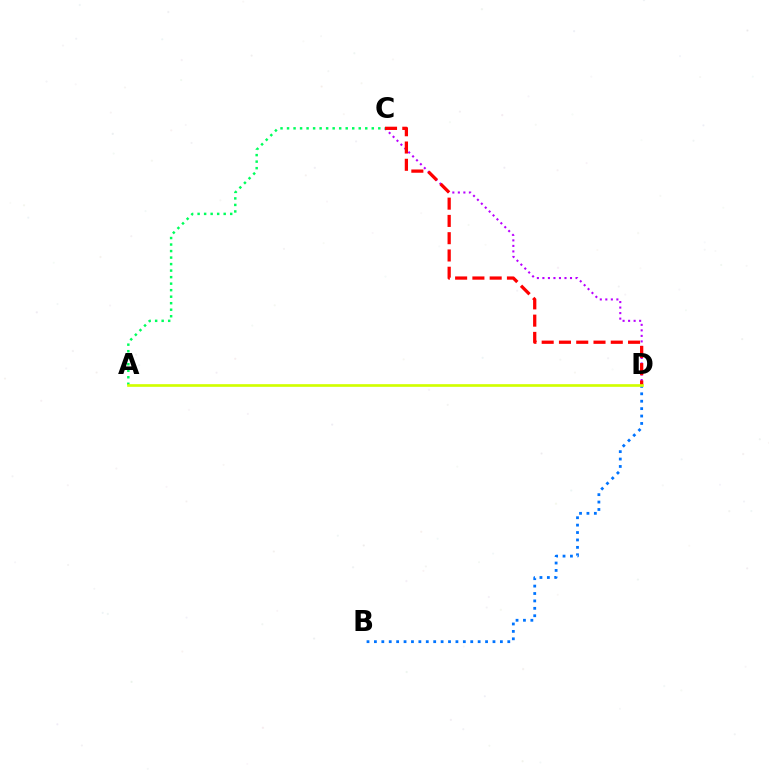{('C', 'D'): [{'color': '#b900ff', 'line_style': 'dotted', 'thickness': 1.5}, {'color': '#ff0000', 'line_style': 'dashed', 'thickness': 2.35}], ('B', 'D'): [{'color': '#0074ff', 'line_style': 'dotted', 'thickness': 2.01}], ('A', 'C'): [{'color': '#00ff5c', 'line_style': 'dotted', 'thickness': 1.77}], ('A', 'D'): [{'color': '#d1ff00', 'line_style': 'solid', 'thickness': 1.92}]}